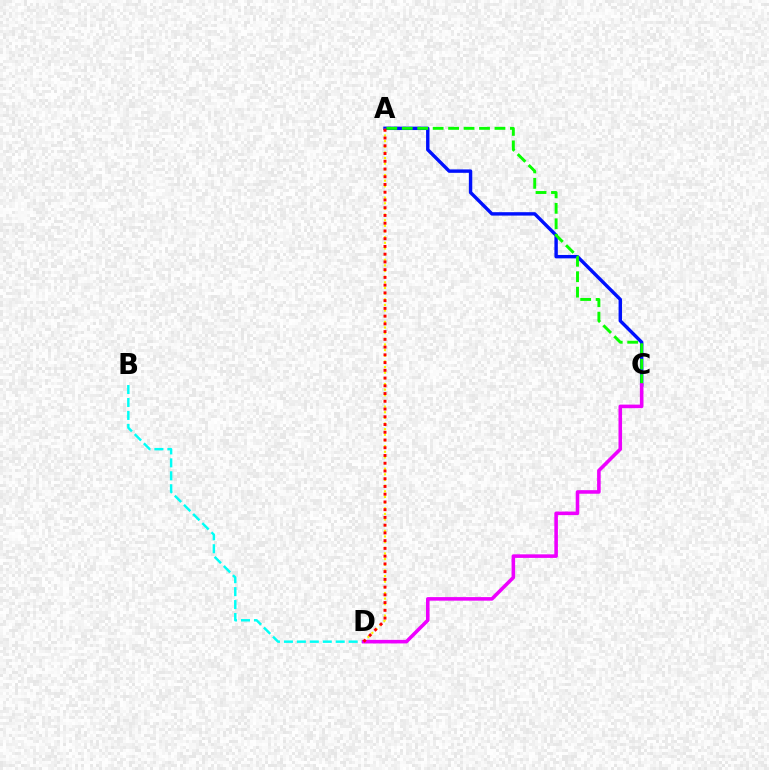{('A', 'C'): [{'color': '#0010ff', 'line_style': 'solid', 'thickness': 2.46}, {'color': '#08ff00', 'line_style': 'dashed', 'thickness': 2.1}], ('B', 'D'): [{'color': '#00fff6', 'line_style': 'dashed', 'thickness': 1.76}], ('A', 'D'): [{'color': '#fcf500', 'line_style': 'dotted', 'thickness': 1.53}, {'color': '#ff0000', 'line_style': 'dotted', 'thickness': 2.1}], ('C', 'D'): [{'color': '#ee00ff', 'line_style': 'solid', 'thickness': 2.57}]}